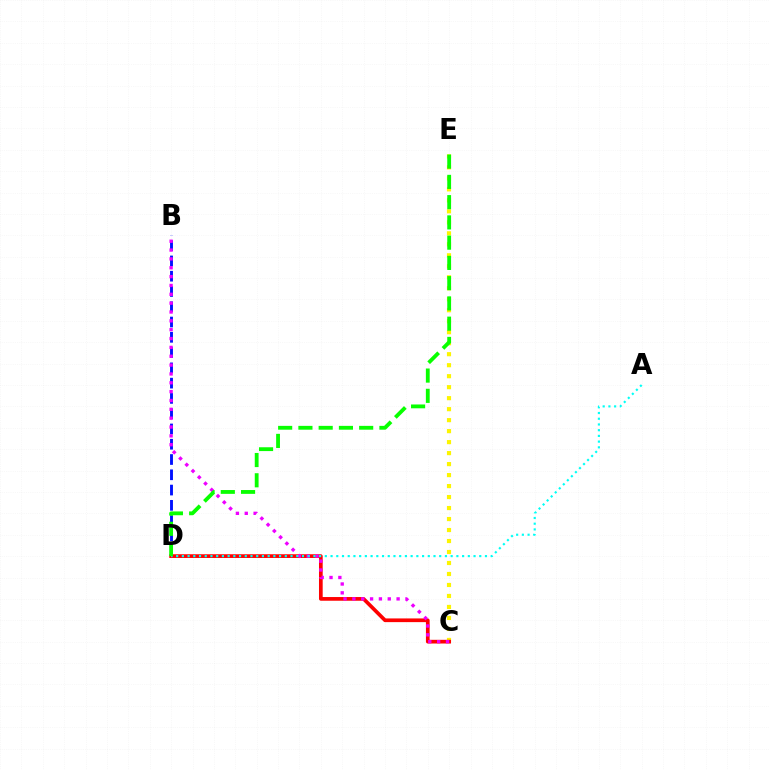{('B', 'D'): [{'color': '#0010ff', 'line_style': 'dashed', 'thickness': 2.08}], ('C', 'E'): [{'color': '#fcf500', 'line_style': 'dotted', 'thickness': 2.99}], ('C', 'D'): [{'color': '#ff0000', 'line_style': 'solid', 'thickness': 2.66}], ('B', 'C'): [{'color': '#ee00ff', 'line_style': 'dotted', 'thickness': 2.4}], ('A', 'D'): [{'color': '#00fff6', 'line_style': 'dotted', 'thickness': 1.55}], ('D', 'E'): [{'color': '#08ff00', 'line_style': 'dashed', 'thickness': 2.75}]}